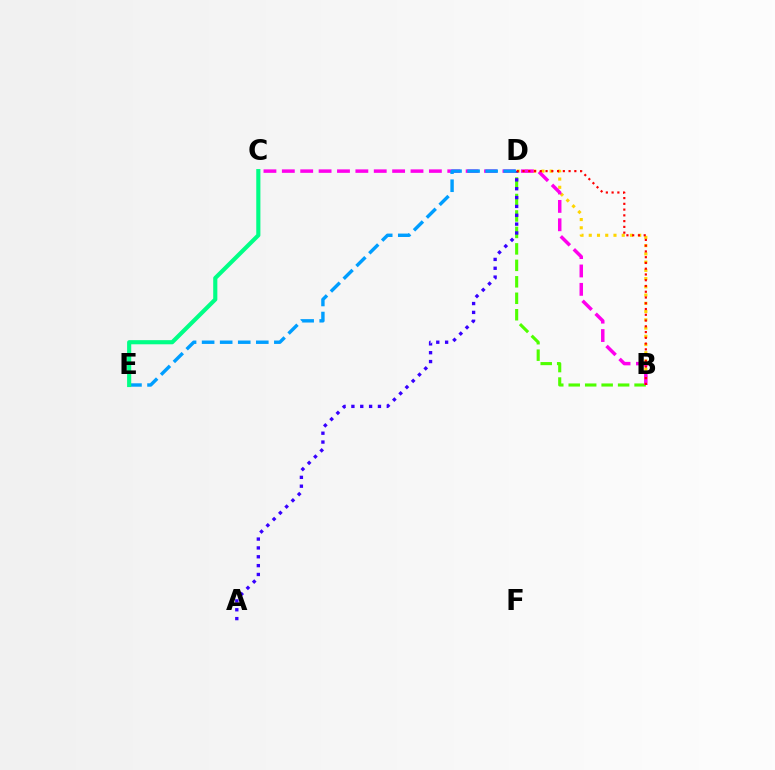{('B', 'D'): [{'color': '#ffd500', 'line_style': 'dotted', 'thickness': 2.24}, {'color': '#4fff00', 'line_style': 'dashed', 'thickness': 2.24}, {'color': '#ff0000', 'line_style': 'dotted', 'thickness': 1.56}], ('A', 'D'): [{'color': '#3700ff', 'line_style': 'dotted', 'thickness': 2.4}], ('B', 'C'): [{'color': '#ff00ed', 'line_style': 'dashed', 'thickness': 2.5}], ('D', 'E'): [{'color': '#009eff', 'line_style': 'dashed', 'thickness': 2.45}], ('C', 'E'): [{'color': '#00ff86', 'line_style': 'solid', 'thickness': 2.98}]}